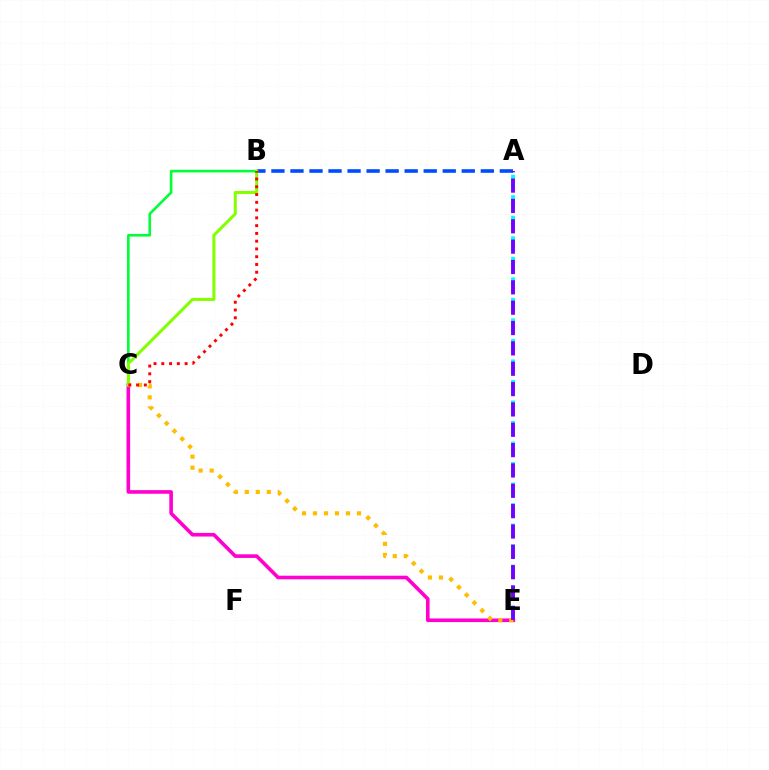{('C', 'E'): [{'color': '#ff00cf', 'line_style': 'solid', 'thickness': 2.6}, {'color': '#ffbd00', 'line_style': 'dotted', 'thickness': 2.99}], ('A', 'B'): [{'color': '#004bff', 'line_style': 'dashed', 'thickness': 2.59}], ('B', 'C'): [{'color': '#00ff39', 'line_style': 'solid', 'thickness': 1.89}, {'color': '#84ff00', 'line_style': 'solid', 'thickness': 2.2}, {'color': '#ff0000', 'line_style': 'dotted', 'thickness': 2.11}], ('A', 'E'): [{'color': '#00fff6', 'line_style': 'dashed', 'thickness': 2.79}, {'color': '#7200ff', 'line_style': 'dashed', 'thickness': 2.76}]}